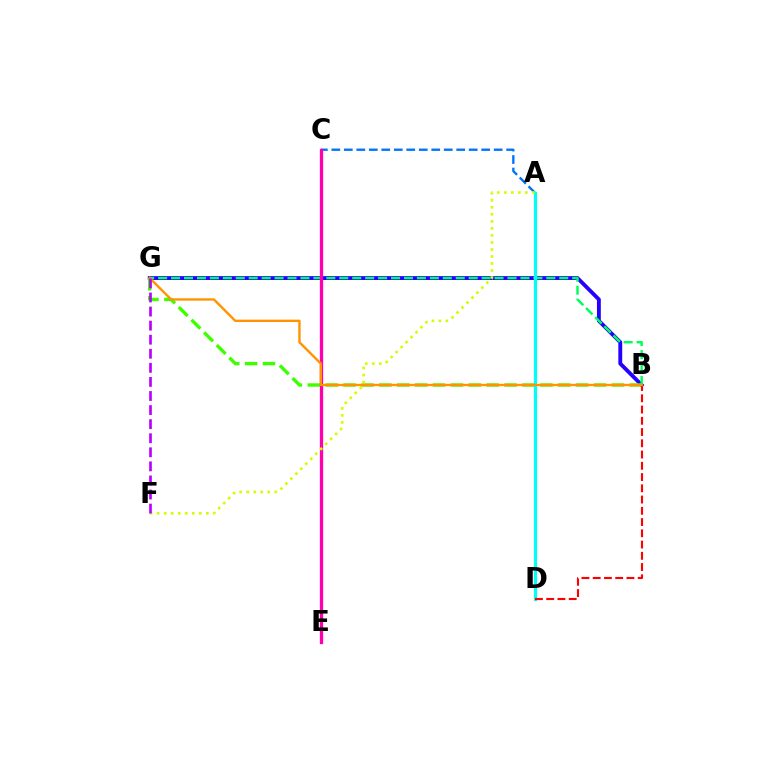{('B', 'G'): [{'color': '#2500ff', 'line_style': 'solid', 'thickness': 2.78}, {'color': '#00ff5c', 'line_style': 'dashed', 'thickness': 1.76}, {'color': '#3dff00', 'line_style': 'dashed', 'thickness': 2.43}, {'color': '#ff9400', 'line_style': 'solid', 'thickness': 1.72}], ('A', 'C'): [{'color': '#0074ff', 'line_style': 'dashed', 'thickness': 1.7}], ('C', 'E'): [{'color': '#ff00ac', 'line_style': 'solid', 'thickness': 2.37}], ('A', 'D'): [{'color': '#00fff6', 'line_style': 'solid', 'thickness': 2.3}], ('B', 'D'): [{'color': '#ff0000', 'line_style': 'dashed', 'thickness': 1.53}], ('A', 'F'): [{'color': '#d1ff00', 'line_style': 'dotted', 'thickness': 1.91}], ('F', 'G'): [{'color': '#b900ff', 'line_style': 'dashed', 'thickness': 1.91}]}